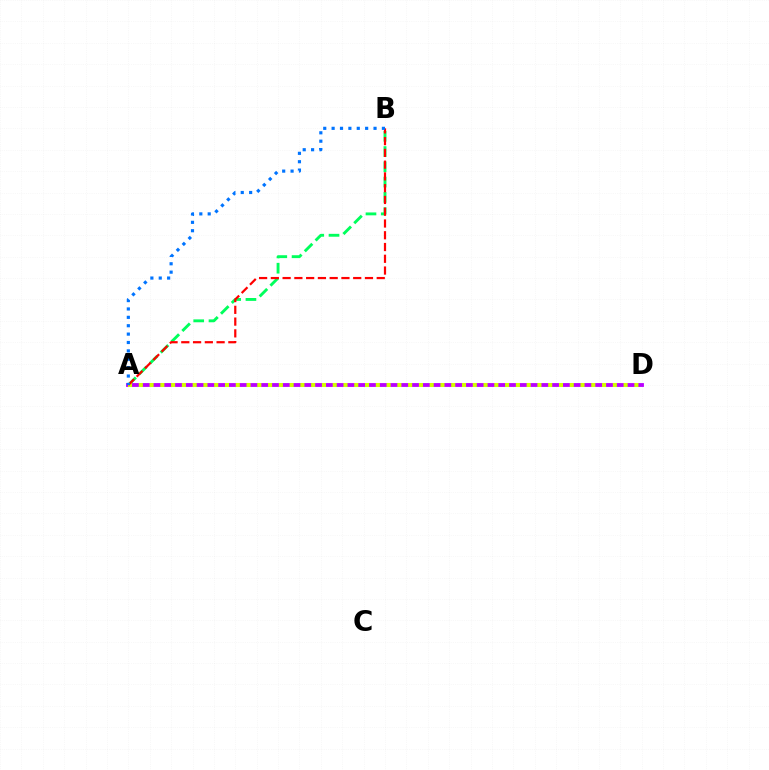{('A', 'B'): [{'color': '#00ff5c', 'line_style': 'dashed', 'thickness': 2.07}, {'color': '#ff0000', 'line_style': 'dashed', 'thickness': 1.6}, {'color': '#0074ff', 'line_style': 'dotted', 'thickness': 2.28}], ('A', 'D'): [{'color': '#b900ff', 'line_style': 'solid', 'thickness': 2.75}, {'color': '#d1ff00', 'line_style': 'dotted', 'thickness': 2.93}]}